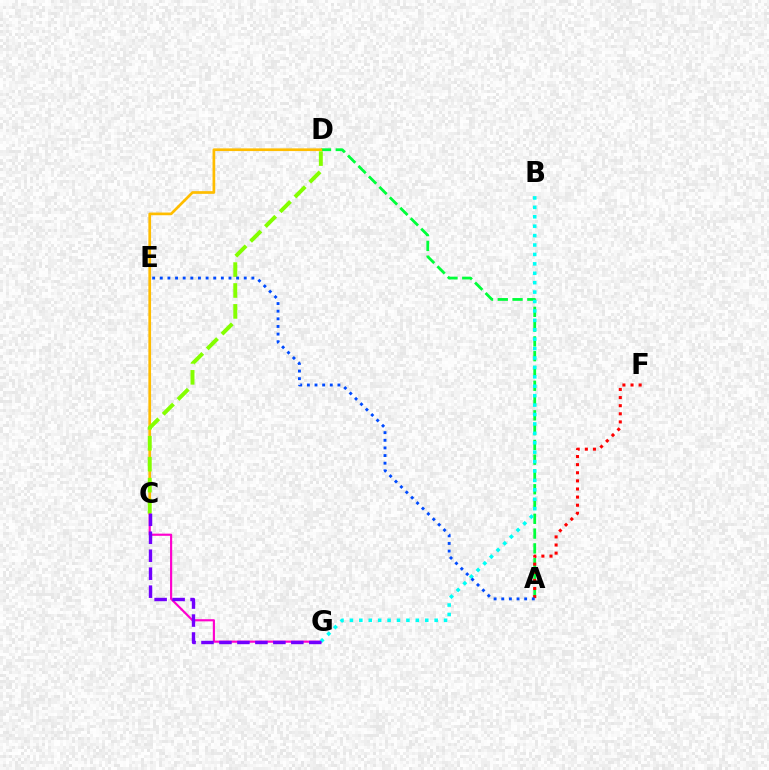{('C', 'G'): [{'color': '#ff00cf', 'line_style': 'solid', 'thickness': 1.55}, {'color': '#7200ff', 'line_style': 'dashed', 'thickness': 2.44}], ('A', 'D'): [{'color': '#00ff39', 'line_style': 'dashed', 'thickness': 2.01}], ('A', 'F'): [{'color': '#ff0000', 'line_style': 'dotted', 'thickness': 2.2}], ('C', 'D'): [{'color': '#ffbd00', 'line_style': 'solid', 'thickness': 1.94}, {'color': '#84ff00', 'line_style': 'dashed', 'thickness': 2.84}], ('B', 'G'): [{'color': '#00fff6', 'line_style': 'dotted', 'thickness': 2.56}], ('A', 'E'): [{'color': '#004bff', 'line_style': 'dotted', 'thickness': 2.07}]}